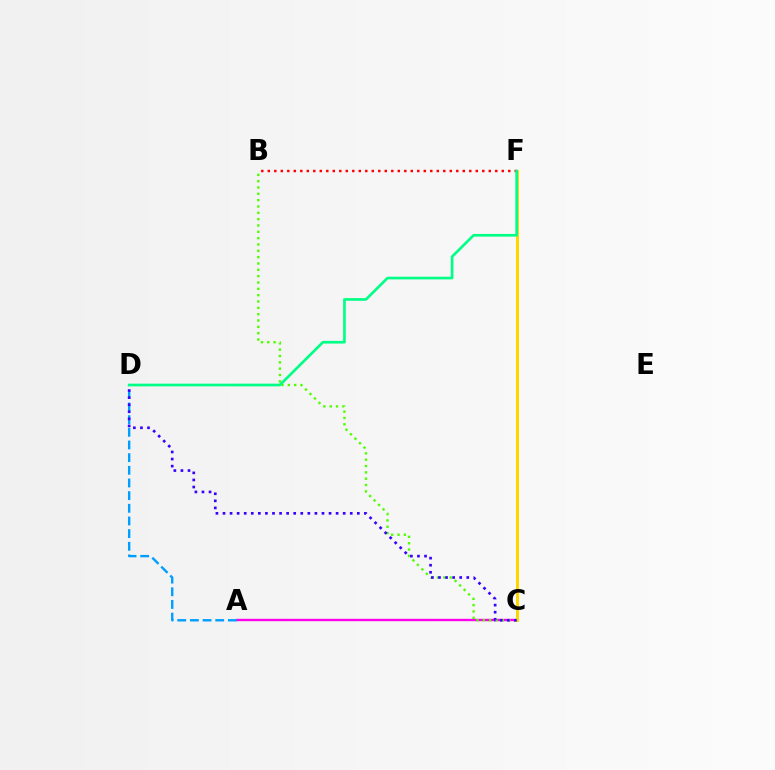{('A', 'C'): [{'color': '#ff00ed', 'line_style': 'solid', 'thickness': 1.71}], ('C', 'F'): [{'color': '#ffd500', 'line_style': 'solid', 'thickness': 2.15}], ('B', 'F'): [{'color': '#ff0000', 'line_style': 'dotted', 'thickness': 1.77}], ('B', 'C'): [{'color': '#4fff00', 'line_style': 'dotted', 'thickness': 1.72}], ('A', 'D'): [{'color': '#009eff', 'line_style': 'dashed', 'thickness': 1.72}], ('D', 'F'): [{'color': '#00ff86', 'line_style': 'solid', 'thickness': 1.93}], ('C', 'D'): [{'color': '#3700ff', 'line_style': 'dotted', 'thickness': 1.92}]}